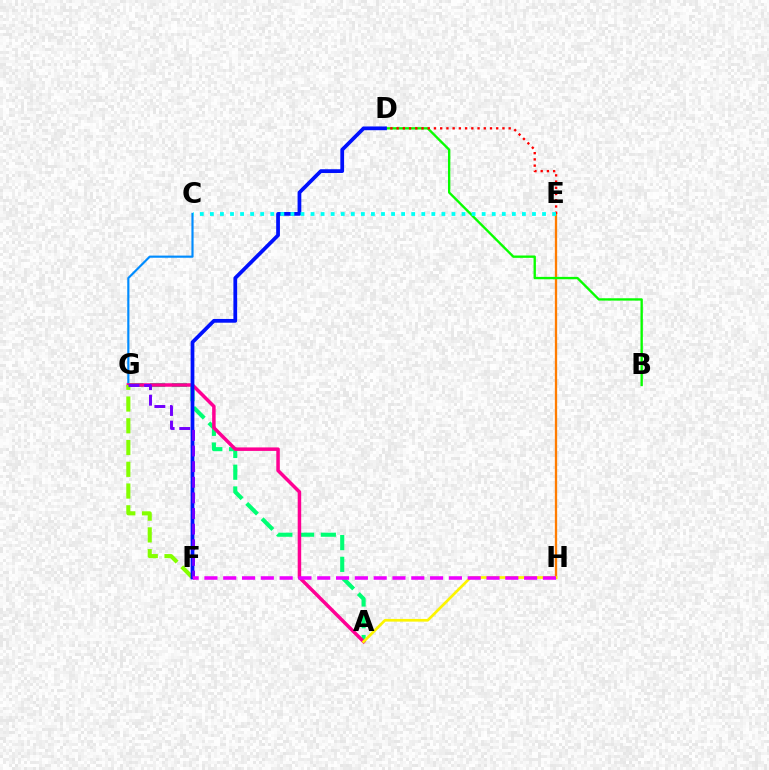{('C', 'G'): [{'color': '#008cff', 'line_style': 'solid', 'thickness': 1.56}], ('A', 'G'): [{'color': '#00ff74', 'line_style': 'dashed', 'thickness': 2.96}, {'color': '#ff0094', 'line_style': 'solid', 'thickness': 2.52}], ('E', 'H'): [{'color': '#ff7c00', 'line_style': 'solid', 'thickness': 1.67}], ('B', 'D'): [{'color': '#08ff00', 'line_style': 'solid', 'thickness': 1.7}], ('D', 'E'): [{'color': '#ff0000', 'line_style': 'dotted', 'thickness': 1.69}], ('F', 'G'): [{'color': '#84ff00', 'line_style': 'dashed', 'thickness': 2.95}, {'color': '#7200ff', 'line_style': 'dashed', 'thickness': 2.12}], ('A', 'H'): [{'color': '#fcf500', 'line_style': 'solid', 'thickness': 1.94}], ('D', 'F'): [{'color': '#0010ff', 'line_style': 'solid', 'thickness': 2.7}], ('C', 'E'): [{'color': '#00fff6', 'line_style': 'dotted', 'thickness': 2.73}], ('F', 'H'): [{'color': '#ee00ff', 'line_style': 'dashed', 'thickness': 2.55}]}